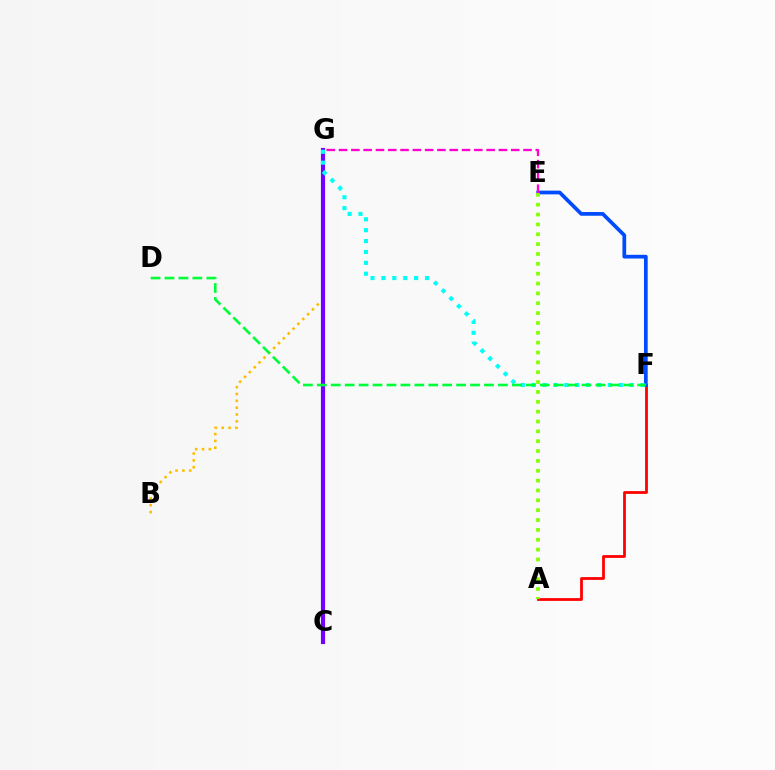{('A', 'F'): [{'color': '#ff0000', 'line_style': 'solid', 'thickness': 2.0}], ('E', 'F'): [{'color': '#004bff', 'line_style': 'solid', 'thickness': 2.68}], ('B', 'G'): [{'color': '#ffbd00', 'line_style': 'dotted', 'thickness': 1.86}], ('C', 'G'): [{'color': '#7200ff', 'line_style': 'solid', 'thickness': 2.99}], ('F', 'G'): [{'color': '#00fff6', 'line_style': 'dotted', 'thickness': 2.96}], ('D', 'F'): [{'color': '#00ff39', 'line_style': 'dashed', 'thickness': 1.89}], ('E', 'G'): [{'color': '#ff00cf', 'line_style': 'dashed', 'thickness': 1.67}], ('A', 'E'): [{'color': '#84ff00', 'line_style': 'dotted', 'thickness': 2.68}]}